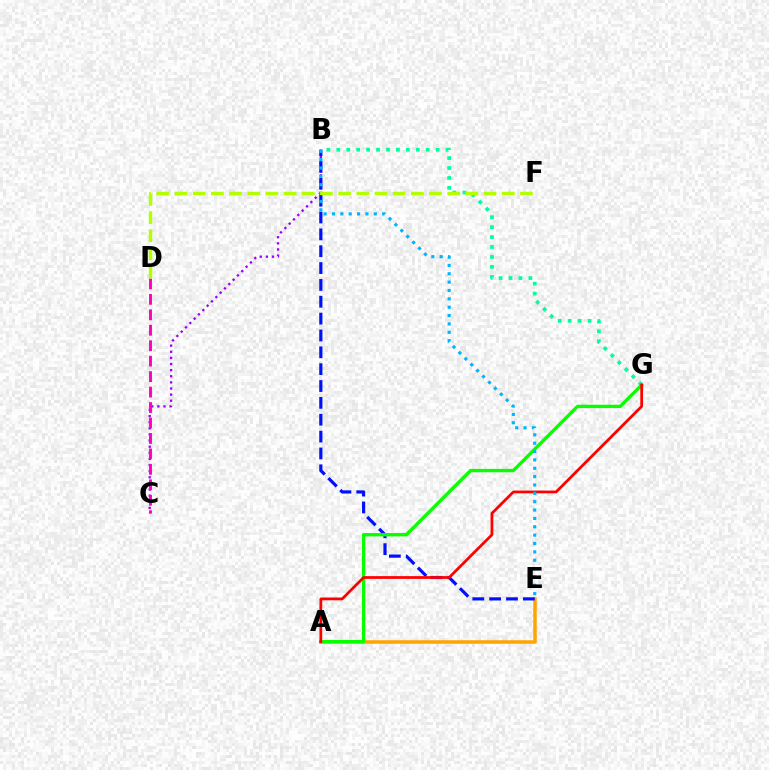{('A', 'E'): [{'color': '#ffa500', 'line_style': 'solid', 'thickness': 2.53}], ('B', 'C'): [{'color': '#9b00ff', 'line_style': 'dotted', 'thickness': 1.66}], ('B', 'E'): [{'color': '#0010ff', 'line_style': 'dashed', 'thickness': 2.29}, {'color': '#00b5ff', 'line_style': 'dotted', 'thickness': 2.27}], ('B', 'G'): [{'color': '#00ff9d', 'line_style': 'dotted', 'thickness': 2.7}], ('A', 'G'): [{'color': '#08ff00', 'line_style': 'solid', 'thickness': 2.41}, {'color': '#ff0000', 'line_style': 'solid', 'thickness': 1.98}], ('C', 'D'): [{'color': '#ff00bd', 'line_style': 'dashed', 'thickness': 2.1}], ('D', 'F'): [{'color': '#b3ff00', 'line_style': 'dashed', 'thickness': 2.47}]}